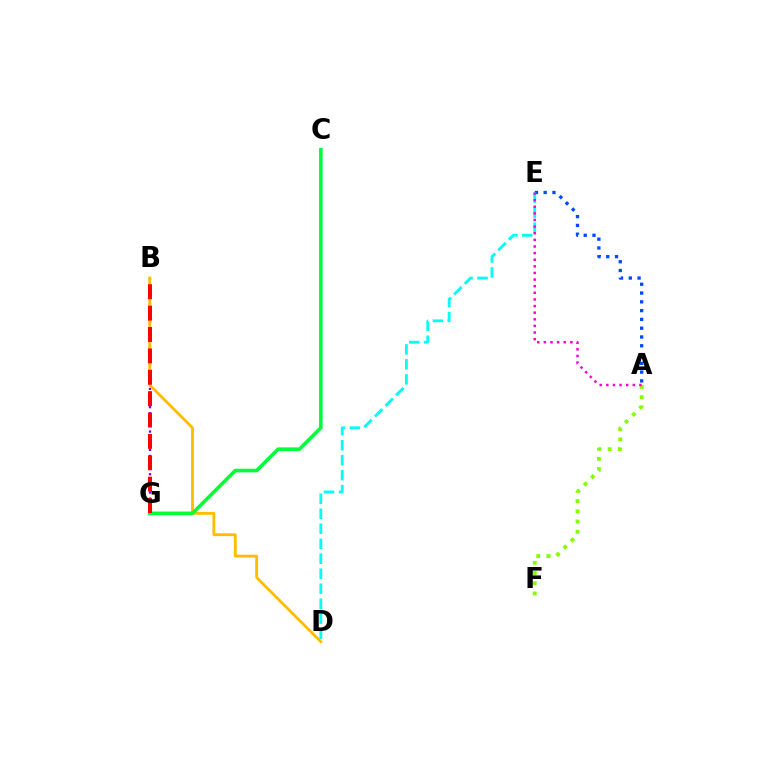{('A', 'E'): [{'color': '#004bff', 'line_style': 'dotted', 'thickness': 2.39}, {'color': '#ff00cf', 'line_style': 'dotted', 'thickness': 1.8}], ('B', 'G'): [{'color': '#7200ff', 'line_style': 'dotted', 'thickness': 1.66}, {'color': '#ff0000', 'line_style': 'dashed', 'thickness': 2.9}], ('B', 'D'): [{'color': '#ffbd00', 'line_style': 'solid', 'thickness': 2.04}], ('C', 'G'): [{'color': '#00ff39', 'line_style': 'solid', 'thickness': 2.58}], ('D', 'E'): [{'color': '#00fff6', 'line_style': 'dashed', 'thickness': 2.04}], ('A', 'F'): [{'color': '#84ff00', 'line_style': 'dotted', 'thickness': 2.78}]}